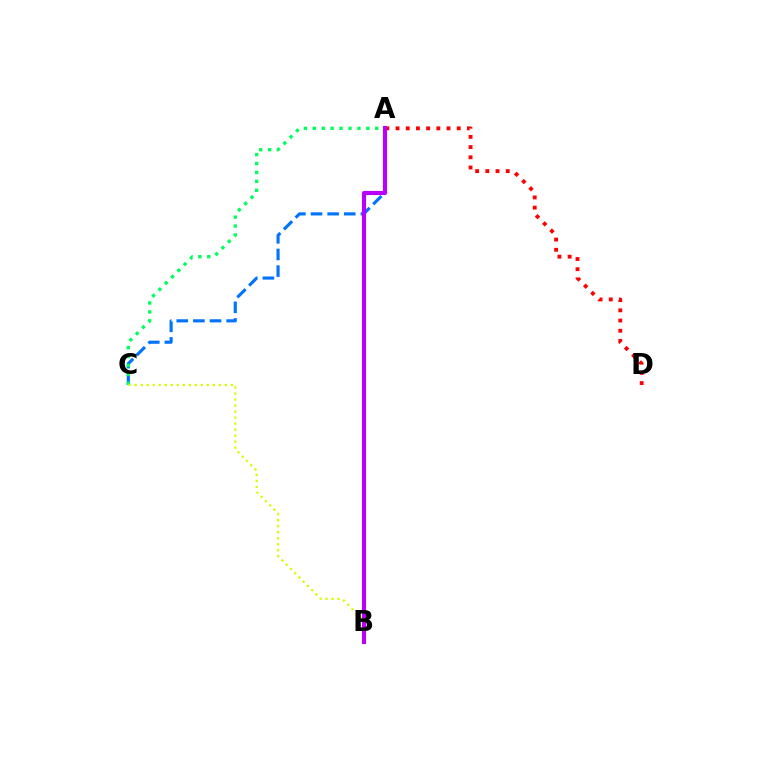{('A', 'D'): [{'color': '#ff0000', 'line_style': 'dotted', 'thickness': 2.77}], ('A', 'C'): [{'color': '#0074ff', 'line_style': 'dashed', 'thickness': 2.26}, {'color': '#00ff5c', 'line_style': 'dotted', 'thickness': 2.42}], ('B', 'C'): [{'color': '#d1ff00', 'line_style': 'dotted', 'thickness': 1.63}], ('A', 'B'): [{'color': '#b900ff', 'line_style': 'solid', 'thickness': 2.94}]}